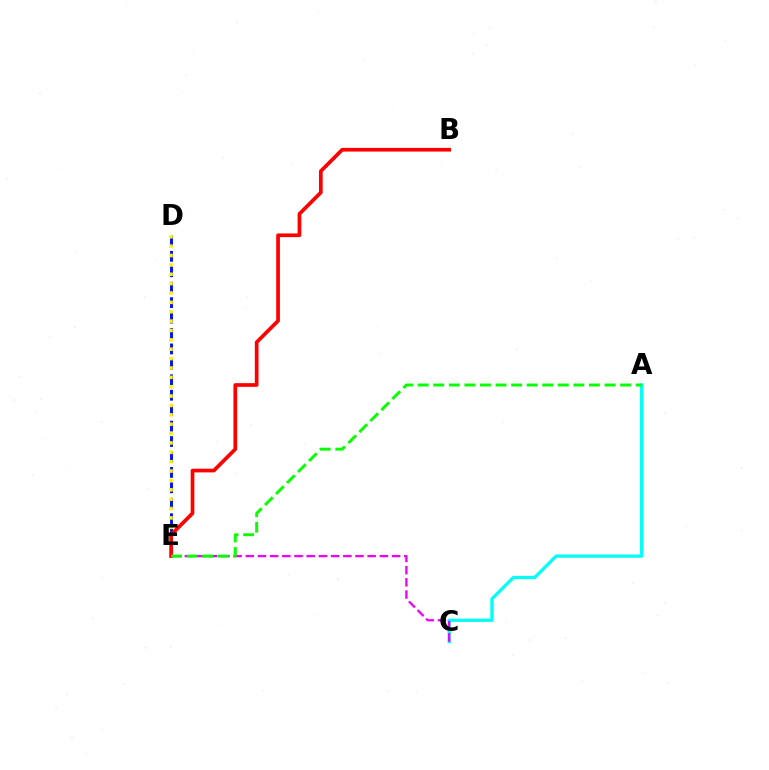{('D', 'E'): [{'color': '#0010ff', 'line_style': 'dashed', 'thickness': 2.1}, {'color': '#fcf500', 'line_style': 'dotted', 'thickness': 2.55}], ('A', 'C'): [{'color': '#00fff6', 'line_style': 'solid', 'thickness': 2.34}], ('C', 'E'): [{'color': '#ee00ff', 'line_style': 'dashed', 'thickness': 1.66}], ('B', 'E'): [{'color': '#ff0000', 'line_style': 'solid', 'thickness': 2.66}], ('A', 'E'): [{'color': '#08ff00', 'line_style': 'dashed', 'thickness': 2.12}]}